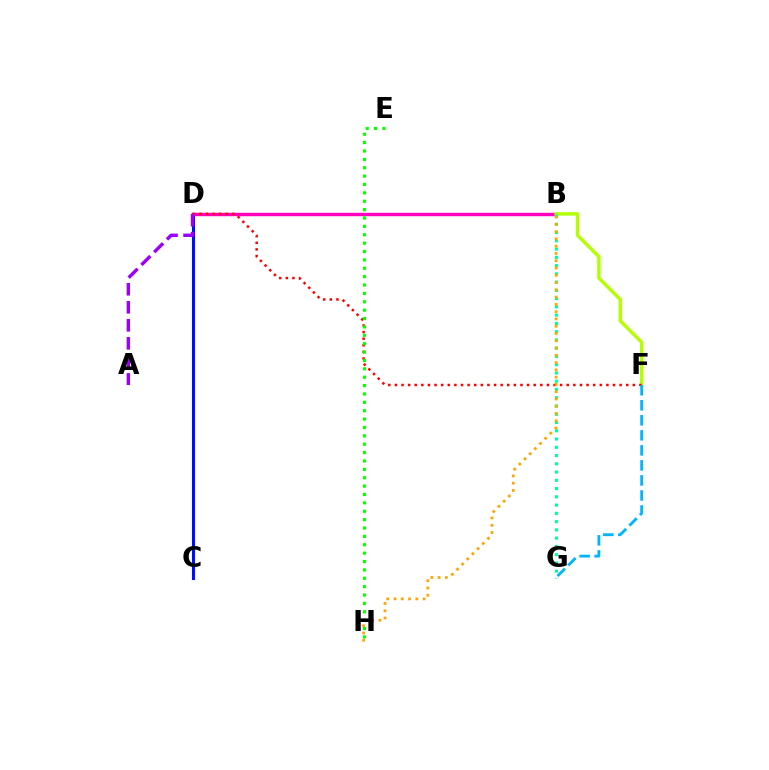{('C', 'D'): [{'color': '#0010ff', 'line_style': 'solid', 'thickness': 2.2}], ('B', 'D'): [{'color': '#ff00bd', 'line_style': 'solid', 'thickness': 2.46}], ('B', 'F'): [{'color': '#b3ff00', 'line_style': 'solid', 'thickness': 2.45}], ('B', 'G'): [{'color': '#00ff9d', 'line_style': 'dotted', 'thickness': 2.24}], ('D', 'F'): [{'color': '#ff0000', 'line_style': 'dotted', 'thickness': 1.8}], ('F', 'G'): [{'color': '#00b5ff', 'line_style': 'dashed', 'thickness': 2.04}], ('E', 'H'): [{'color': '#08ff00', 'line_style': 'dotted', 'thickness': 2.28}], ('B', 'H'): [{'color': '#ffa500', 'line_style': 'dotted', 'thickness': 1.98}], ('A', 'D'): [{'color': '#9b00ff', 'line_style': 'dashed', 'thickness': 2.45}]}